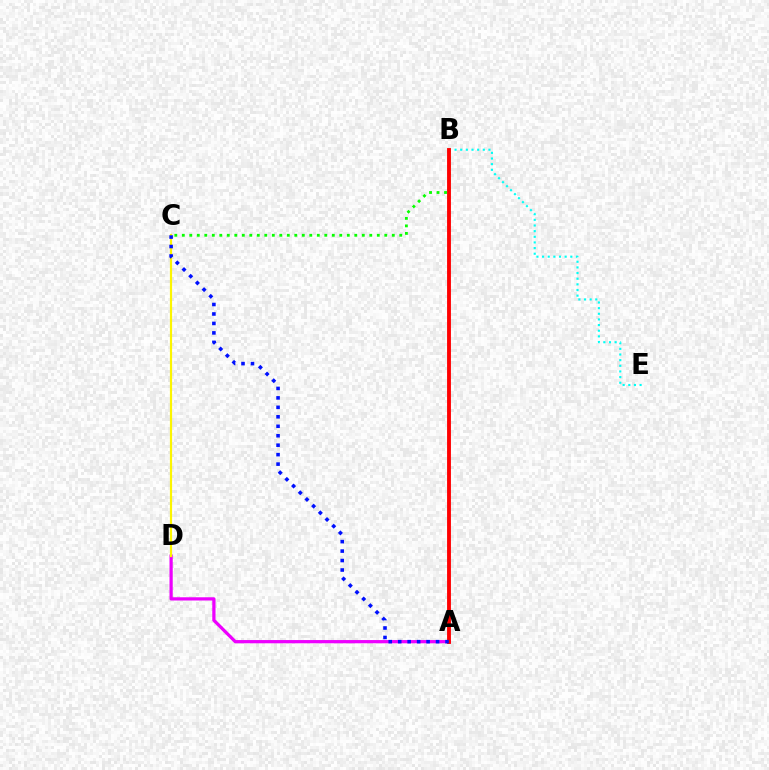{('B', 'C'): [{'color': '#08ff00', 'line_style': 'dotted', 'thickness': 2.04}], ('A', 'D'): [{'color': '#ee00ff', 'line_style': 'solid', 'thickness': 2.33}], ('B', 'E'): [{'color': '#00fff6', 'line_style': 'dotted', 'thickness': 1.53}], ('C', 'D'): [{'color': '#fcf500', 'line_style': 'solid', 'thickness': 1.57}], ('A', 'B'): [{'color': '#ff0000', 'line_style': 'solid', 'thickness': 2.78}], ('A', 'C'): [{'color': '#0010ff', 'line_style': 'dotted', 'thickness': 2.57}]}